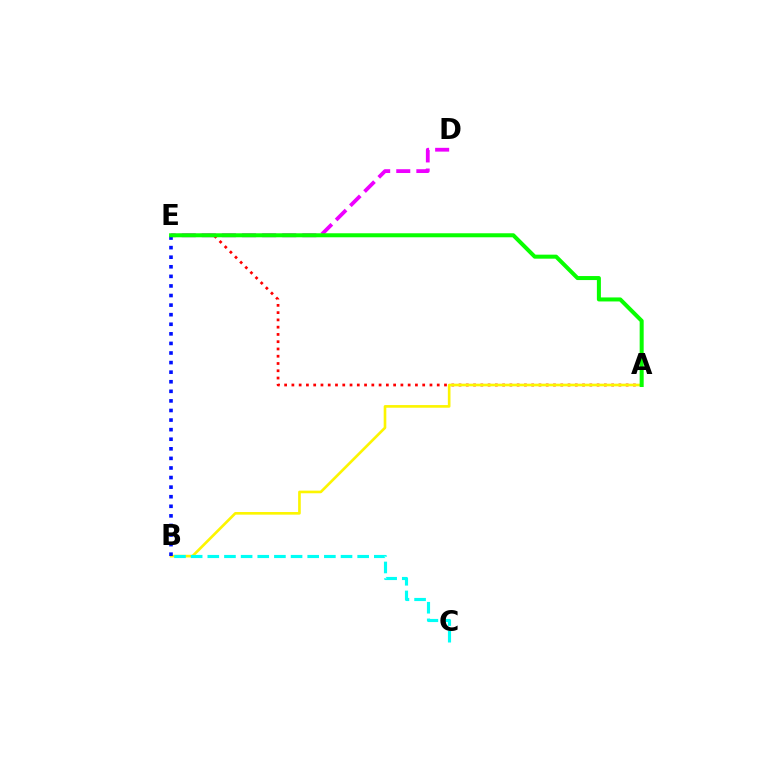{('A', 'E'): [{'color': '#ff0000', 'line_style': 'dotted', 'thickness': 1.97}, {'color': '#08ff00', 'line_style': 'solid', 'thickness': 2.89}], ('A', 'B'): [{'color': '#fcf500', 'line_style': 'solid', 'thickness': 1.9}], ('D', 'E'): [{'color': '#ee00ff', 'line_style': 'dashed', 'thickness': 2.73}], ('B', 'E'): [{'color': '#0010ff', 'line_style': 'dotted', 'thickness': 2.6}], ('B', 'C'): [{'color': '#00fff6', 'line_style': 'dashed', 'thickness': 2.26}]}